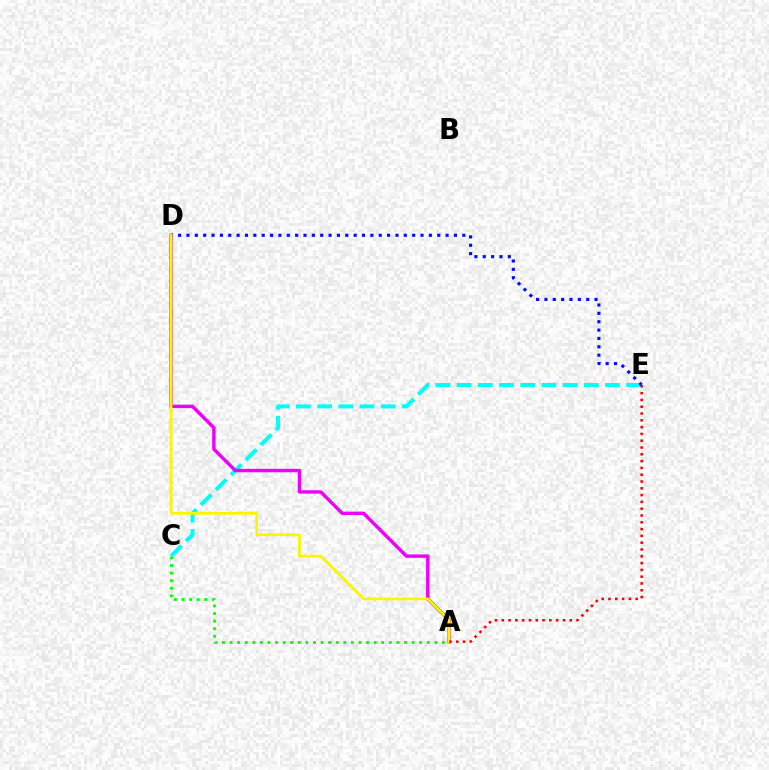{('C', 'E'): [{'color': '#00fff6', 'line_style': 'dashed', 'thickness': 2.88}], ('A', 'D'): [{'color': '#ee00ff', 'line_style': 'solid', 'thickness': 2.46}, {'color': '#fcf500', 'line_style': 'solid', 'thickness': 1.99}], ('D', 'E'): [{'color': '#0010ff', 'line_style': 'dotted', 'thickness': 2.27}], ('A', 'C'): [{'color': '#08ff00', 'line_style': 'dotted', 'thickness': 2.06}], ('A', 'E'): [{'color': '#ff0000', 'line_style': 'dotted', 'thickness': 1.85}]}